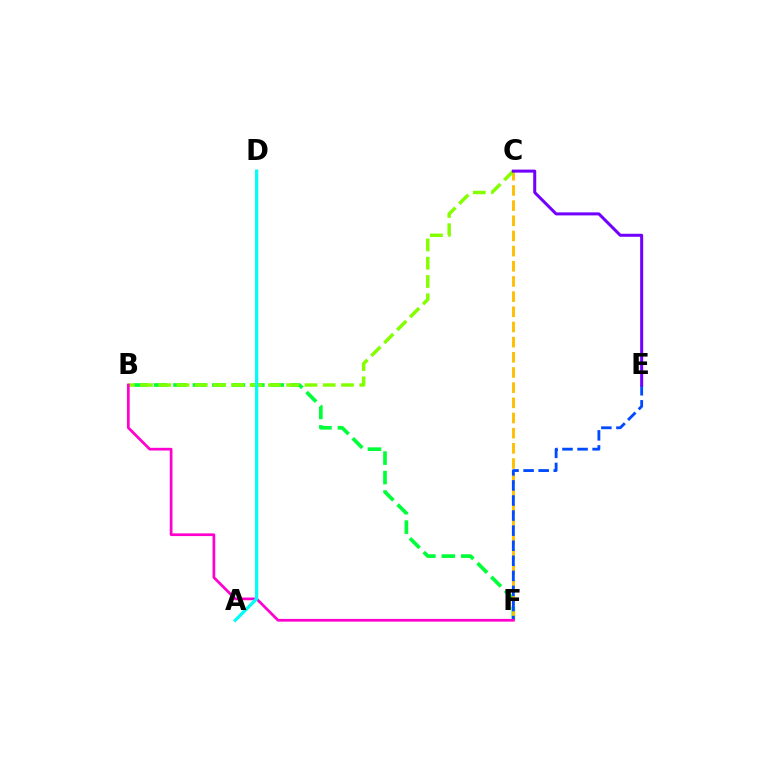{('A', 'D'): [{'color': '#ff0000', 'line_style': 'solid', 'thickness': 1.53}, {'color': '#00fff6', 'line_style': 'solid', 'thickness': 2.31}], ('B', 'F'): [{'color': '#00ff39', 'line_style': 'dashed', 'thickness': 2.64}, {'color': '#ff00cf', 'line_style': 'solid', 'thickness': 1.96}], ('C', 'F'): [{'color': '#ffbd00', 'line_style': 'dashed', 'thickness': 2.06}], ('E', 'F'): [{'color': '#004bff', 'line_style': 'dashed', 'thickness': 2.05}], ('B', 'C'): [{'color': '#84ff00', 'line_style': 'dashed', 'thickness': 2.48}], ('C', 'E'): [{'color': '#7200ff', 'line_style': 'solid', 'thickness': 2.17}]}